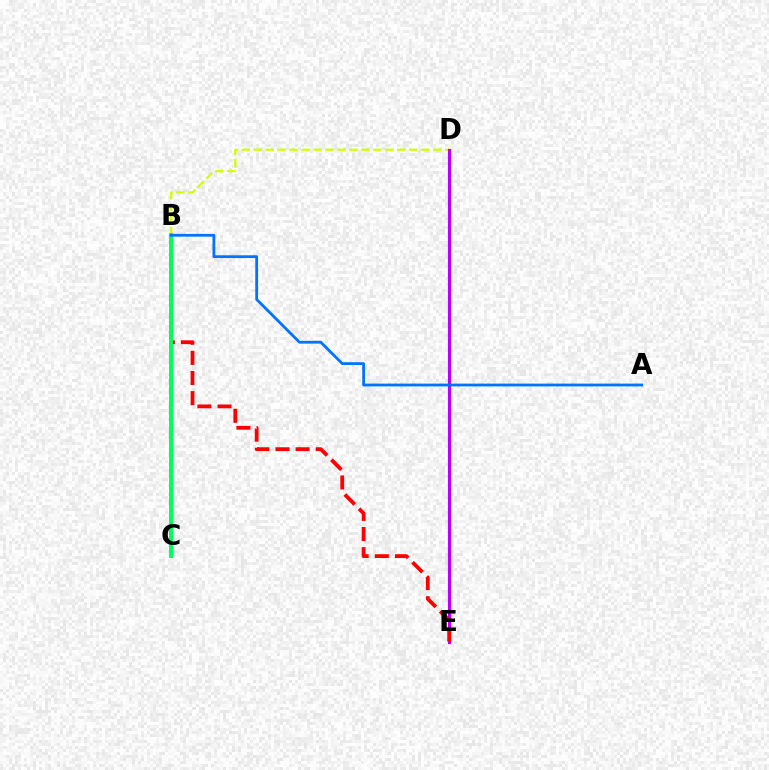{('B', 'D'): [{'color': '#d1ff00', 'line_style': 'dashed', 'thickness': 1.63}], ('D', 'E'): [{'color': '#b900ff', 'line_style': 'solid', 'thickness': 2.27}], ('B', 'E'): [{'color': '#ff0000', 'line_style': 'dashed', 'thickness': 2.74}], ('B', 'C'): [{'color': '#00ff5c', 'line_style': 'solid', 'thickness': 2.85}], ('A', 'B'): [{'color': '#0074ff', 'line_style': 'solid', 'thickness': 2.0}]}